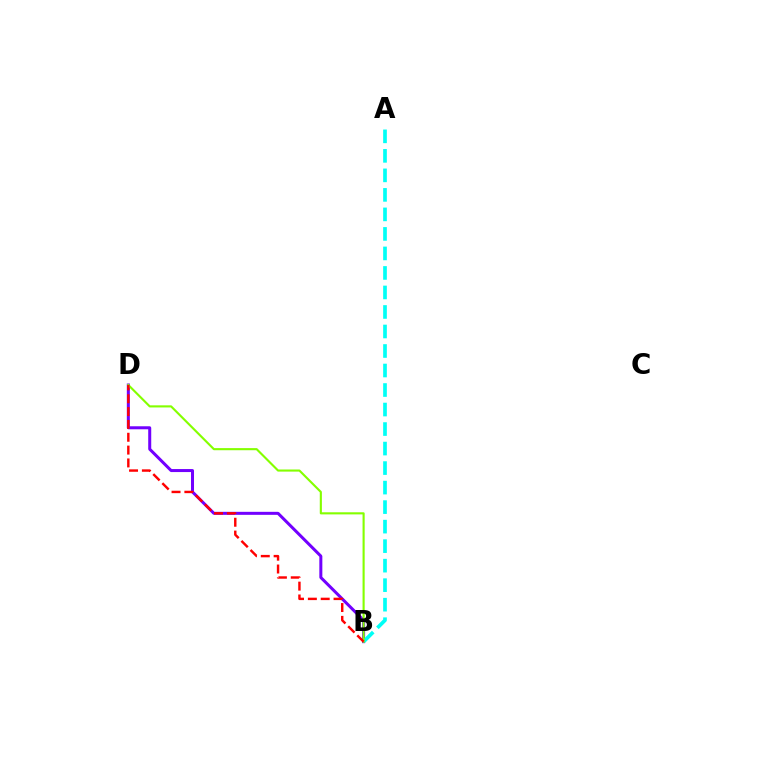{('B', 'D'): [{'color': '#7200ff', 'line_style': 'solid', 'thickness': 2.17}, {'color': '#84ff00', 'line_style': 'solid', 'thickness': 1.53}, {'color': '#ff0000', 'line_style': 'dashed', 'thickness': 1.74}], ('A', 'B'): [{'color': '#00fff6', 'line_style': 'dashed', 'thickness': 2.65}]}